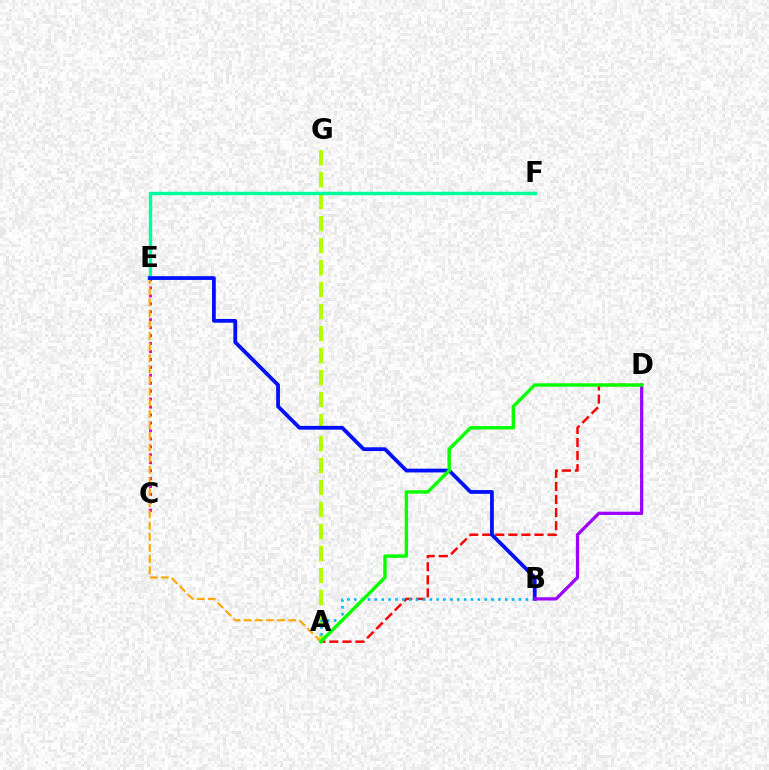{('A', 'D'): [{'color': '#ff0000', 'line_style': 'dashed', 'thickness': 1.78}, {'color': '#08ff00', 'line_style': 'solid', 'thickness': 2.45}], ('A', 'G'): [{'color': '#b3ff00', 'line_style': 'dashed', 'thickness': 2.99}], ('C', 'E'): [{'color': '#ff00bd', 'line_style': 'dotted', 'thickness': 2.16}], ('E', 'F'): [{'color': '#00ff9d', 'line_style': 'solid', 'thickness': 2.48}], ('A', 'E'): [{'color': '#ffa500', 'line_style': 'dashed', 'thickness': 1.52}], ('B', 'E'): [{'color': '#0010ff', 'line_style': 'solid', 'thickness': 2.72}], ('A', 'B'): [{'color': '#00b5ff', 'line_style': 'dotted', 'thickness': 1.86}], ('B', 'D'): [{'color': '#9b00ff', 'line_style': 'solid', 'thickness': 2.32}]}